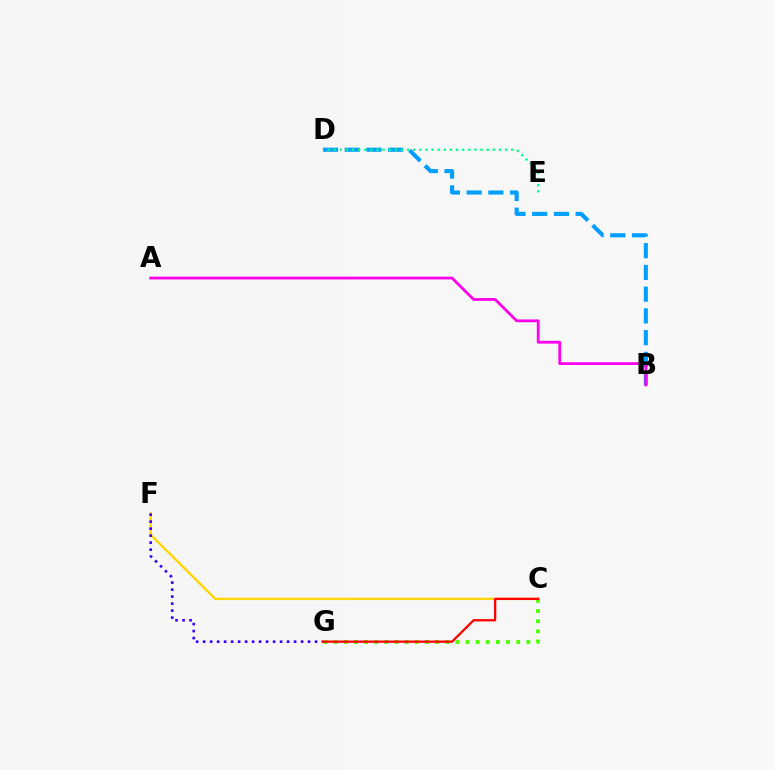{('B', 'D'): [{'color': '#009eff', 'line_style': 'dashed', 'thickness': 2.95}], ('C', 'G'): [{'color': '#4fff00', 'line_style': 'dotted', 'thickness': 2.76}, {'color': '#ff0000', 'line_style': 'solid', 'thickness': 1.65}], ('C', 'F'): [{'color': '#ffd500', 'line_style': 'solid', 'thickness': 1.7}], ('D', 'E'): [{'color': '#00ff86', 'line_style': 'dotted', 'thickness': 1.66}], ('A', 'B'): [{'color': '#ff00ed', 'line_style': 'solid', 'thickness': 2.0}], ('F', 'G'): [{'color': '#3700ff', 'line_style': 'dotted', 'thickness': 1.9}]}